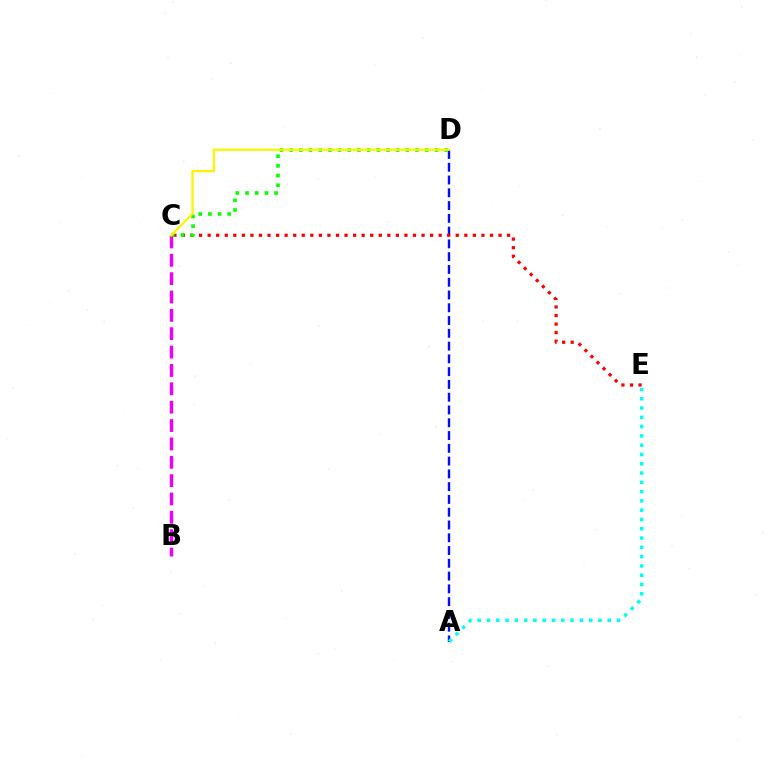{('A', 'D'): [{'color': '#0010ff', 'line_style': 'dashed', 'thickness': 1.74}], ('B', 'C'): [{'color': '#ee00ff', 'line_style': 'dashed', 'thickness': 2.49}], ('C', 'E'): [{'color': '#ff0000', 'line_style': 'dotted', 'thickness': 2.32}], ('C', 'D'): [{'color': '#08ff00', 'line_style': 'dotted', 'thickness': 2.63}, {'color': '#fcf500', 'line_style': 'solid', 'thickness': 1.65}], ('A', 'E'): [{'color': '#00fff6', 'line_style': 'dotted', 'thickness': 2.52}]}